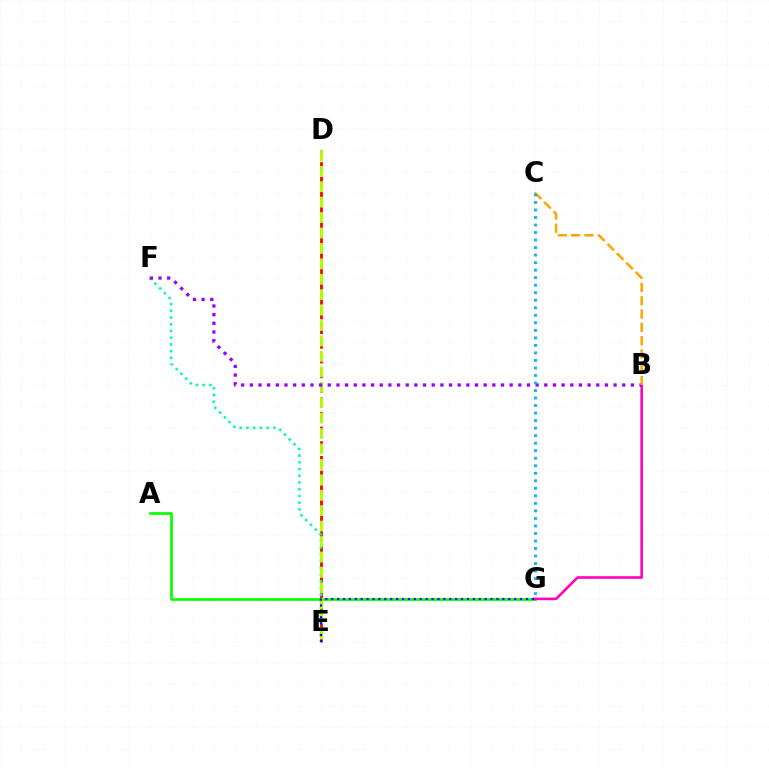{('D', 'E'): [{'color': '#ff0000', 'line_style': 'dashed', 'thickness': 2.0}, {'color': '#b3ff00', 'line_style': 'dashed', 'thickness': 2.1}], ('E', 'F'): [{'color': '#00ff9d', 'line_style': 'dotted', 'thickness': 1.83}], ('A', 'G'): [{'color': '#08ff00', 'line_style': 'solid', 'thickness': 1.95}], ('B', 'G'): [{'color': '#ff00bd', 'line_style': 'solid', 'thickness': 1.87}], ('B', 'F'): [{'color': '#9b00ff', 'line_style': 'dotted', 'thickness': 2.35}], ('B', 'C'): [{'color': '#ffa500', 'line_style': 'dashed', 'thickness': 1.81}], ('C', 'G'): [{'color': '#00b5ff', 'line_style': 'dotted', 'thickness': 2.04}], ('E', 'G'): [{'color': '#0010ff', 'line_style': 'dotted', 'thickness': 1.6}]}